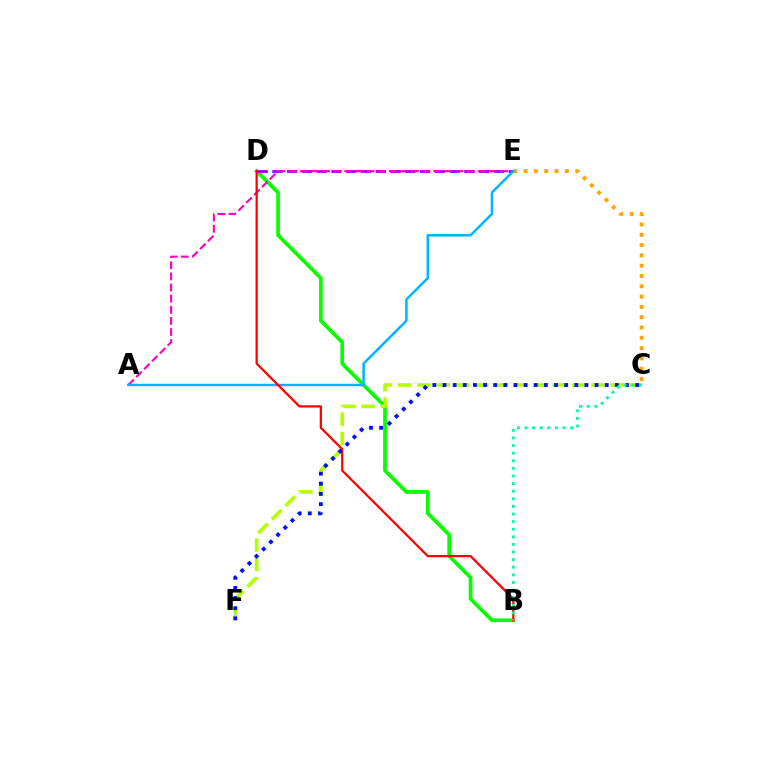{('C', 'E'): [{'color': '#ffa500', 'line_style': 'dotted', 'thickness': 2.8}], ('B', 'D'): [{'color': '#08ff00', 'line_style': 'solid', 'thickness': 2.67}, {'color': '#ff0000', 'line_style': 'solid', 'thickness': 1.61}], ('D', 'E'): [{'color': '#9b00ff', 'line_style': 'dashed', 'thickness': 2.01}], ('A', 'E'): [{'color': '#ff00bd', 'line_style': 'dashed', 'thickness': 1.51}, {'color': '#00b5ff', 'line_style': 'solid', 'thickness': 1.79}], ('C', 'F'): [{'color': '#b3ff00', 'line_style': 'dashed', 'thickness': 2.62}, {'color': '#0010ff', 'line_style': 'dotted', 'thickness': 2.75}], ('B', 'C'): [{'color': '#00ff9d', 'line_style': 'dotted', 'thickness': 2.07}]}